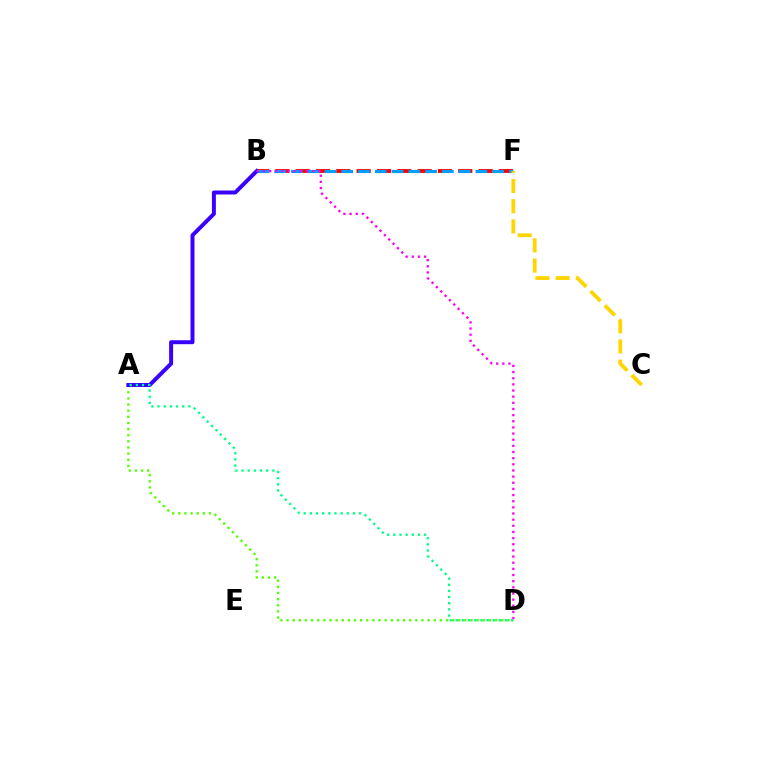{('B', 'F'): [{'color': '#ff0000', 'line_style': 'dashed', 'thickness': 2.76}, {'color': '#009eff', 'line_style': 'dashed', 'thickness': 2.28}], ('A', 'D'): [{'color': '#4fff00', 'line_style': 'dotted', 'thickness': 1.67}, {'color': '#00ff86', 'line_style': 'dotted', 'thickness': 1.67}], ('A', 'B'): [{'color': '#3700ff', 'line_style': 'solid', 'thickness': 2.85}], ('B', 'D'): [{'color': '#ff00ed', 'line_style': 'dotted', 'thickness': 1.67}], ('C', 'F'): [{'color': '#ffd500', 'line_style': 'dashed', 'thickness': 2.74}]}